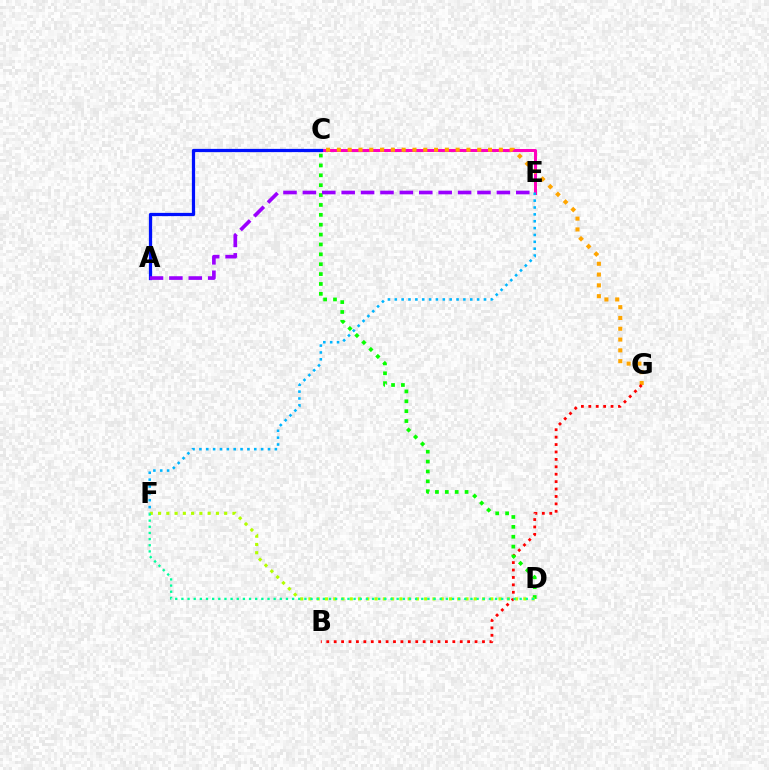{('C', 'E'): [{'color': '#ff00bd', 'line_style': 'solid', 'thickness': 2.17}], ('C', 'G'): [{'color': '#ffa500', 'line_style': 'dotted', 'thickness': 2.93}], ('A', 'C'): [{'color': '#0010ff', 'line_style': 'solid', 'thickness': 2.34}], ('B', 'G'): [{'color': '#ff0000', 'line_style': 'dotted', 'thickness': 2.01}], ('C', 'D'): [{'color': '#08ff00', 'line_style': 'dotted', 'thickness': 2.68}], ('E', 'F'): [{'color': '#00b5ff', 'line_style': 'dotted', 'thickness': 1.86}], ('A', 'E'): [{'color': '#9b00ff', 'line_style': 'dashed', 'thickness': 2.64}], ('D', 'F'): [{'color': '#b3ff00', 'line_style': 'dotted', 'thickness': 2.25}, {'color': '#00ff9d', 'line_style': 'dotted', 'thickness': 1.67}]}